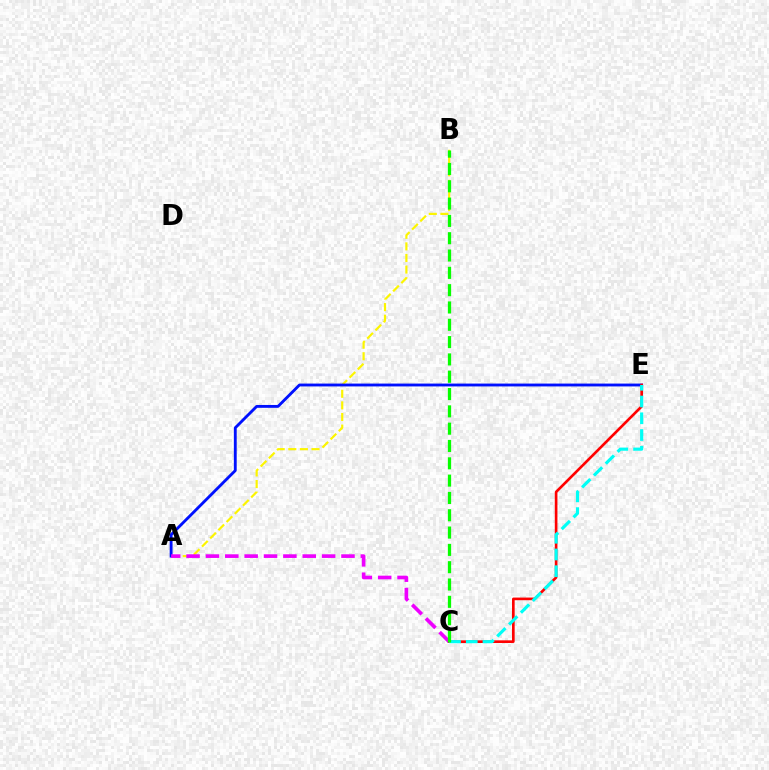{('A', 'B'): [{'color': '#fcf500', 'line_style': 'dashed', 'thickness': 1.58}], ('A', 'E'): [{'color': '#0010ff', 'line_style': 'solid', 'thickness': 2.05}], ('C', 'E'): [{'color': '#ff0000', 'line_style': 'solid', 'thickness': 1.91}, {'color': '#00fff6', 'line_style': 'dashed', 'thickness': 2.27}], ('A', 'C'): [{'color': '#ee00ff', 'line_style': 'dashed', 'thickness': 2.63}], ('B', 'C'): [{'color': '#08ff00', 'line_style': 'dashed', 'thickness': 2.35}]}